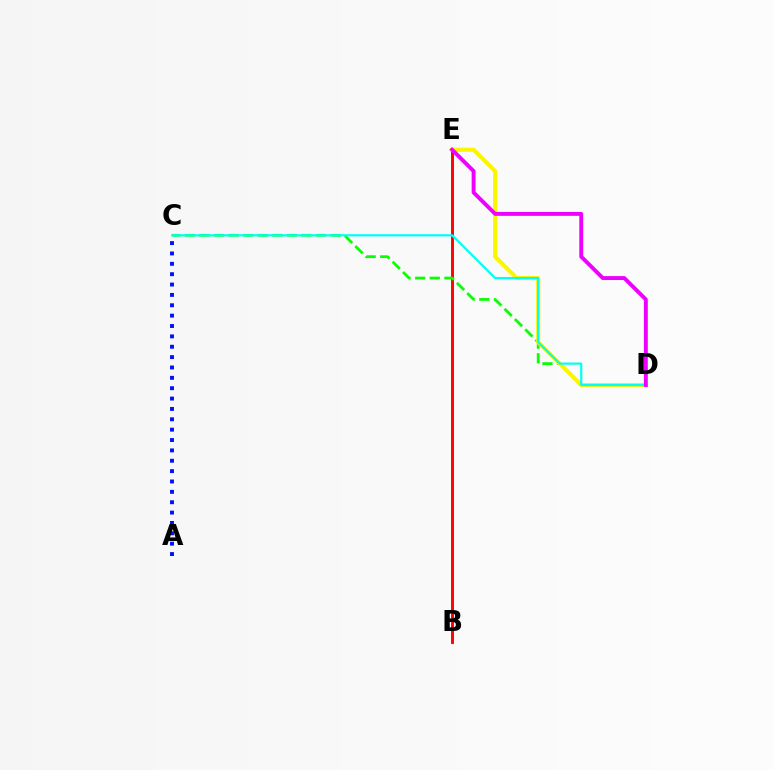{('B', 'E'): [{'color': '#ff0000', 'line_style': 'solid', 'thickness': 2.09}], ('A', 'C'): [{'color': '#0010ff', 'line_style': 'dotted', 'thickness': 2.82}], ('C', 'D'): [{'color': '#08ff00', 'line_style': 'dashed', 'thickness': 1.98}, {'color': '#00fff6', 'line_style': 'solid', 'thickness': 1.58}], ('D', 'E'): [{'color': '#fcf500', 'line_style': 'solid', 'thickness': 2.93}, {'color': '#ee00ff', 'line_style': 'solid', 'thickness': 2.81}]}